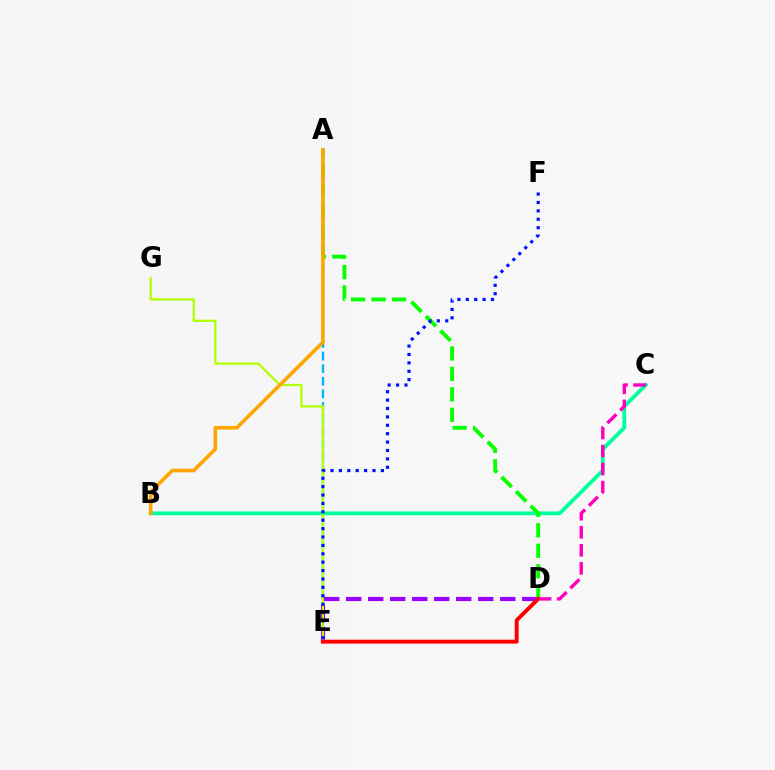{('A', 'E'): [{'color': '#00b5ff', 'line_style': 'dashed', 'thickness': 1.71}], ('B', 'C'): [{'color': '#00ff9d', 'line_style': 'solid', 'thickness': 2.74}], ('D', 'E'): [{'color': '#9b00ff', 'line_style': 'dashed', 'thickness': 2.99}, {'color': '#ff0000', 'line_style': 'solid', 'thickness': 2.82}], ('A', 'D'): [{'color': '#08ff00', 'line_style': 'dashed', 'thickness': 2.78}], ('E', 'G'): [{'color': '#b3ff00', 'line_style': 'solid', 'thickness': 1.64}], ('A', 'B'): [{'color': '#ffa500', 'line_style': 'solid', 'thickness': 2.58}], ('E', 'F'): [{'color': '#0010ff', 'line_style': 'dotted', 'thickness': 2.28}], ('C', 'D'): [{'color': '#ff00bd', 'line_style': 'dashed', 'thickness': 2.45}]}